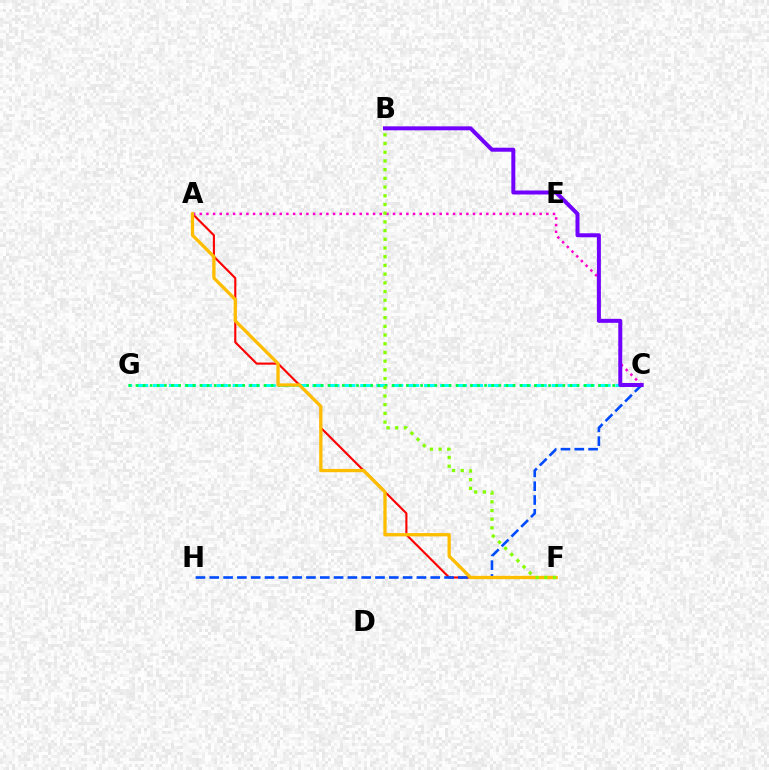{('C', 'G'): [{'color': '#00fff6', 'line_style': 'dashed', 'thickness': 2.17}, {'color': '#00ff39', 'line_style': 'dotted', 'thickness': 1.93}], ('A', 'F'): [{'color': '#ff0000', 'line_style': 'solid', 'thickness': 1.53}, {'color': '#ffbd00', 'line_style': 'solid', 'thickness': 2.37}], ('A', 'C'): [{'color': '#ff00cf', 'line_style': 'dotted', 'thickness': 1.81}], ('C', 'H'): [{'color': '#004bff', 'line_style': 'dashed', 'thickness': 1.88}], ('B', 'C'): [{'color': '#7200ff', 'line_style': 'solid', 'thickness': 2.87}], ('B', 'F'): [{'color': '#84ff00', 'line_style': 'dotted', 'thickness': 2.37}]}